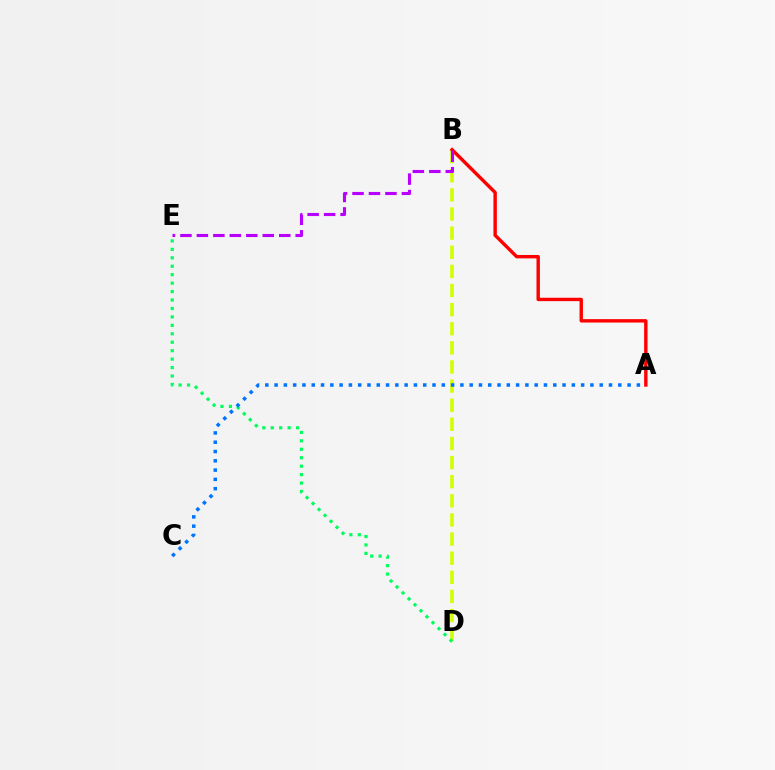{('B', 'D'): [{'color': '#d1ff00', 'line_style': 'dashed', 'thickness': 2.6}], ('A', 'B'): [{'color': '#ff0000', 'line_style': 'solid', 'thickness': 2.45}], ('D', 'E'): [{'color': '#00ff5c', 'line_style': 'dotted', 'thickness': 2.29}], ('A', 'C'): [{'color': '#0074ff', 'line_style': 'dotted', 'thickness': 2.52}], ('B', 'E'): [{'color': '#b900ff', 'line_style': 'dashed', 'thickness': 2.24}]}